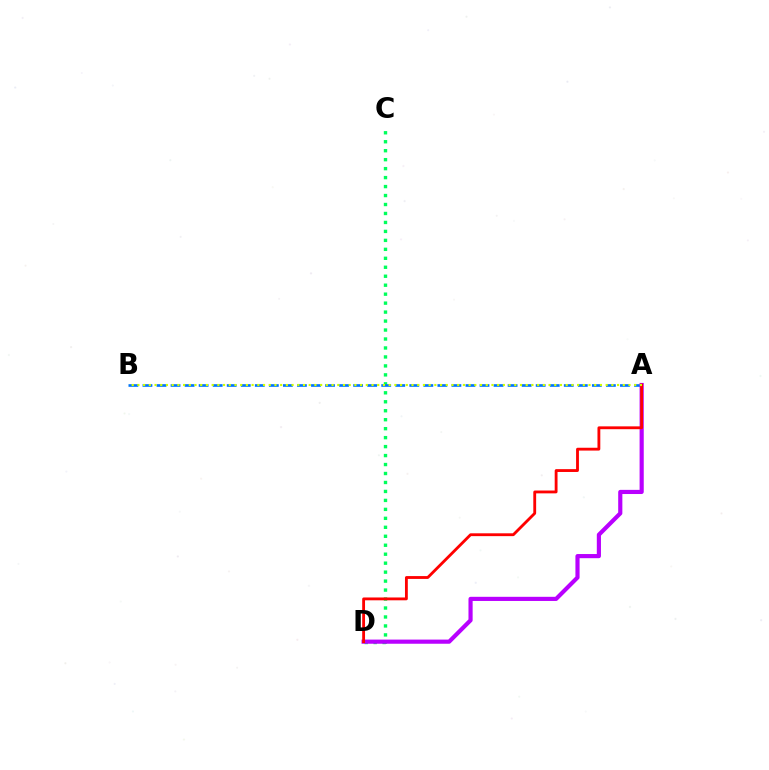{('C', 'D'): [{'color': '#00ff5c', 'line_style': 'dotted', 'thickness': 2.44}], ('A', 'B'): [{'color': '#0074ff', 'line_style': 'dashed', 'thickness': 1.91}, {'color': '#d1ff00', 'line_style': 'dotted', 'thickness': 1.55}], ('A', 'D'): [{'color': '#b900ff', 'line_style': 'solid', 'thickness': 2.99}, {'color': '#ff0000', 'line_style': 'solid', 'thickness': 2.04}]}